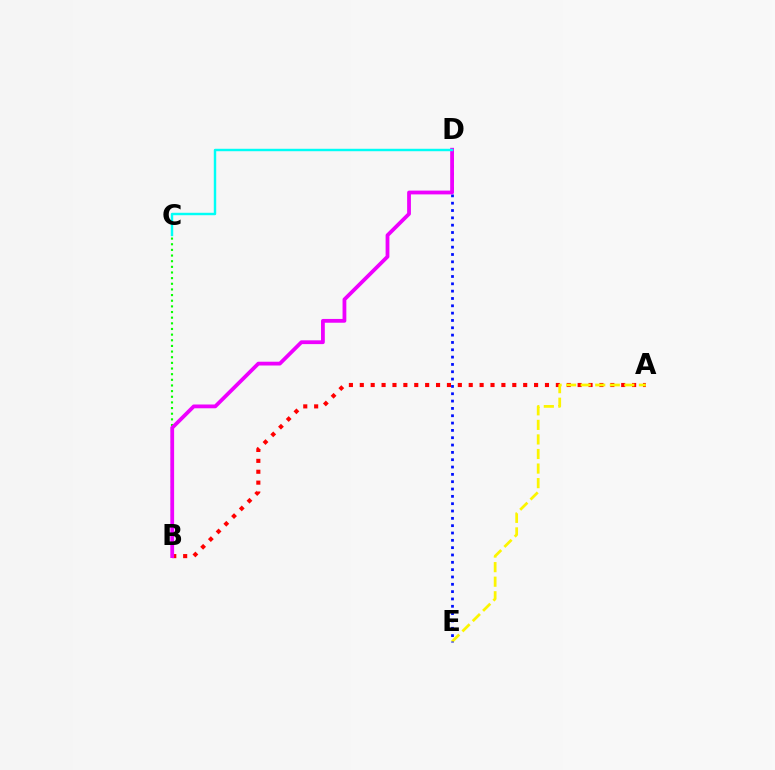{('A', 'B'): [{'color': '#ff0000', 'line_style': 'dotted', 'thickness': 2.96}], ('A', 'E'): [{'color': '#fcf500', 'line_style': 'dashed', 'thickness': 1.98}], ('B', 'C'): [{'color': '#08ff00', 'line_style': 'dotted', 'thickness': 1.53}], ('D', 'E'): [{'color': '#0010ff', 'line_style': 'dotted', 'thickness': 1.99}], ('B', 'D'): [{'color': '#ee00ff', 'line_style': 'solid', 'thickness': 2.73}], ('C', 'D'): [{'color': '#00fff6', 'line_style': 'solid', 'thickness': 1.76}]}